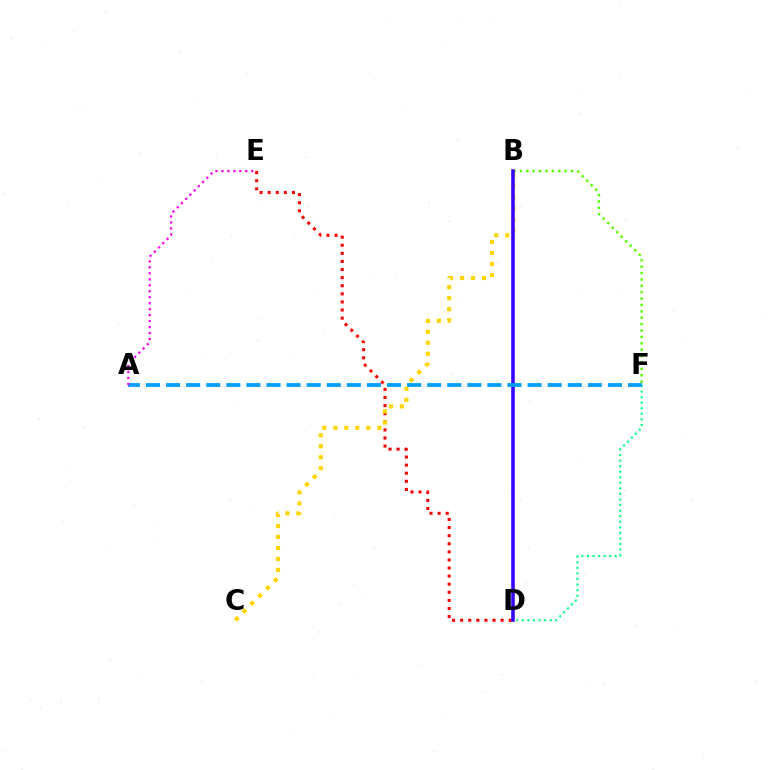{('B', 'F'): [{'color': '#4fff00', 'line_style': 'dotted', 'thickness': 1.73}], ('D', 'E'): [{'color': '#ff0000', 'line_style': 'dotted', 'thickness': 2.2}], ('B', 'C'): [{'color': '#ffd500', 'line_style': 'dotted', 'thickness': 2.99}], ('B', 'D'): [{'color': '#3700ff', 'line_style': 'solid', 'thickness': 2.57}], ('D', 'F'): [{'color': '#00ff86', 'line_style': 'dotted', 'thickness': 1.51}], ('A', 'F'): [{'color': '#009eff', 'line_style': 'dashed', 'thickness': 2.73}], ('A', 'E'): [{'color': '#ff00ed', 'line_style': 'dotted', 'thickness': 1.62}]}